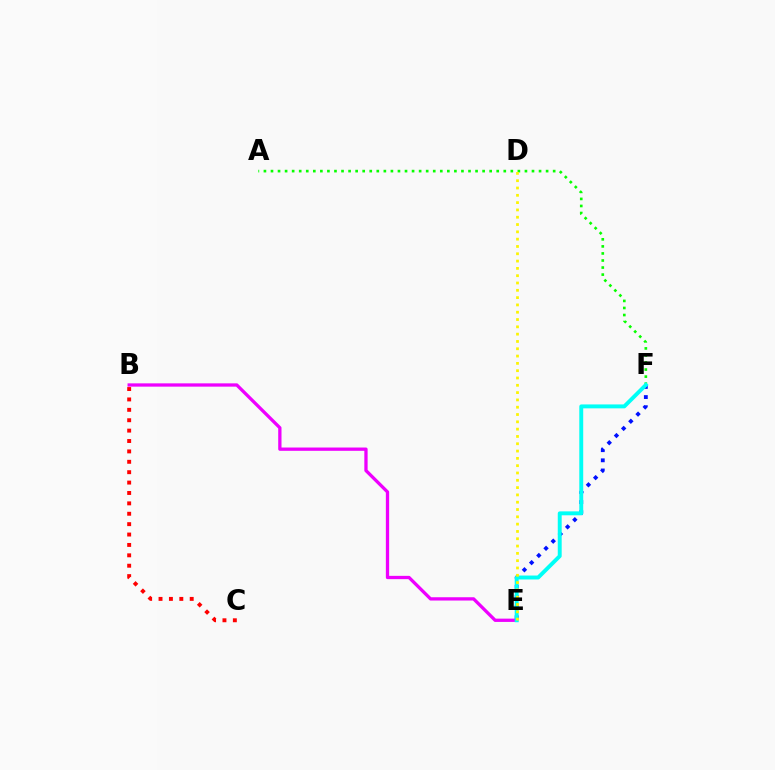{('A', 'F'): [{'color': '#08ff00', 'line_style': 'dotted', 'thickness': 1.92}], ('E', 'F'): [{'color': '#0010ff', 'line_style': 'dotted', 'thickness': 2.76}, {'color': '#00fff6', 'line_style': 'solid', 'thickness': 2.82}], ('B', 'C'): [{'color': '#ff0000', 'line_style': 'dotted', 'thickness': 2.82}], ('B', 'E'): [{'color': '#ee00ff', 'line_style': 'solid', 'thickness': 2.37}], ('D', 'E'): [{'color': '#fcf500', 'line_style': 'dotted', 'thickness': 1.99}]}